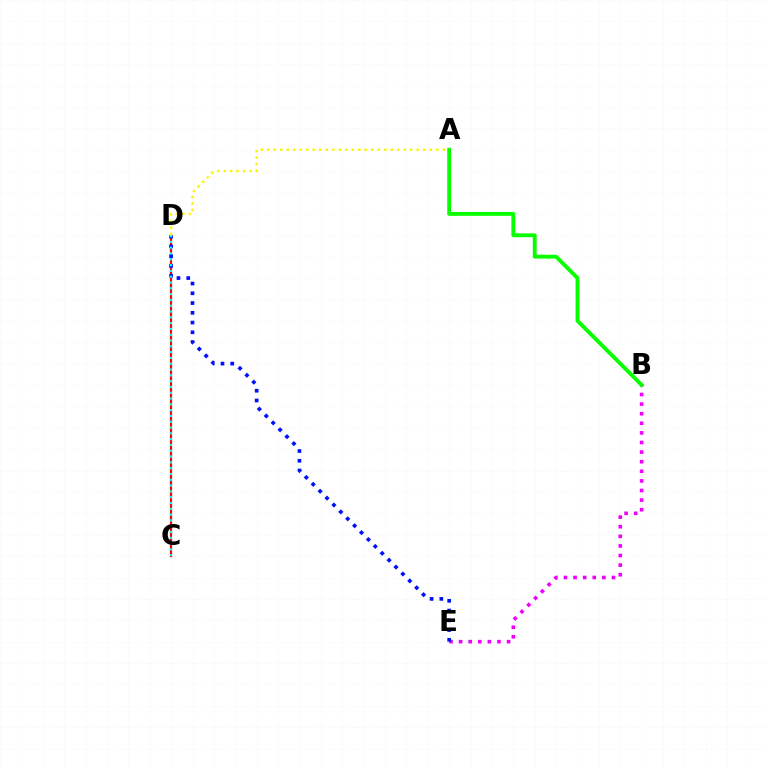{('B', 'E'): [{'color': '#ee00ff', 'line_style': 'dotted', 'thickness': 2.61}], ('A', 'B'): [{'color': '#08ff00', 'line_style': 'solid', 'thickness': 2.78}], ('C', 'D'): [{'color': '#ff0000', 'line_style': 'solid', 'thickness': 1.57}, {'color': '#00fff6', 'line_style': 'dotted', 'thickness': 1.58}], ('D', 'E'): [{'color': '#0010ff', 'line_style': 'dotted', 'thickness': 2.65}], ('A', 'D'): [{'color': '#fcf500', 'line_style': 'dotted', 'thickness': 1.77}]}